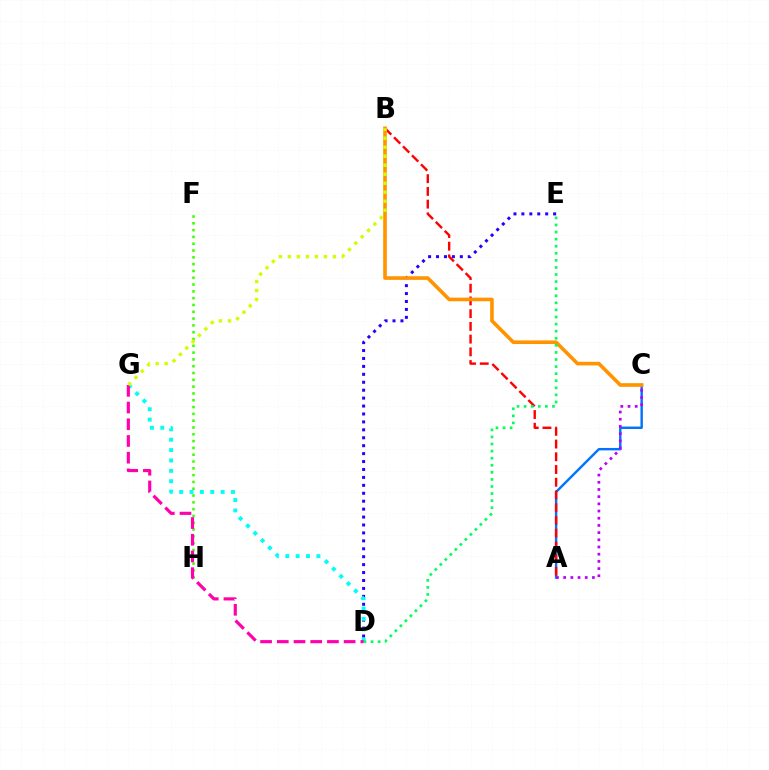{('D', 'E'): [{'color': '#2500ff', 'line_style': 'dotted', 'thickness': 2.15}, {'color': '#00ff5c', 'line_style': 'dotted', 'thickness': 1.92}], ('A', 'C'): [{'color': '#0074ff', 'line_style': 'solid', 'thickness': 1.74}, {'color': '#b900ff', 'line_style': 'dotted', 'thickness': 1.95}], ('A', 'B'): [{'color': '#ff0000', 'line_style': 'dashed', 'thickness': 1.73}], ('B', 'C'): [{'color': '#ff9400', 'line_style': 'solid', 'thickness': 2.6}], ('F', 'H'): [{'color': '#3dff00', 'line_style': 'dotted', 'thickness': 1.85}], ('D', 'G'): [{'color': '#00fff6', 'line_style': 'dotted', 'thickness': 2.82}, {'color': '#ff00ac', 'line_style': 'dashed', 'thickness': 2.27}], ('B', 'G'): [{'color': '#d1ff00', 'line_style': 'dotted', 'thickness': 2.45}]}